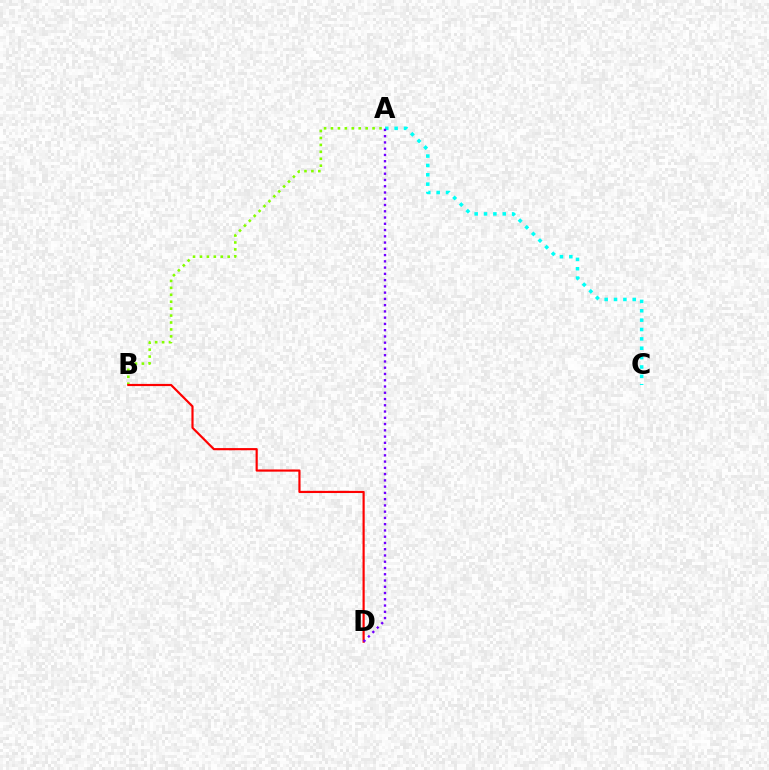{('A', 'B'): [{'color': '#84ff00', 'line_style': 'dotted', 'thickness': 1.88}], ('B', 'D'): [{'color': '#ff0000', 'line_style': 'solid', 'thickness': 1.56}], ('A', 'C'): [{'color': '#00fff6', 'line_style': 'dotted', 'thickness': 2.55}], ('A', 'D'): [{'color': '#7200ff', 'line_style': 'dotted', 'thickness': 1.7}]}